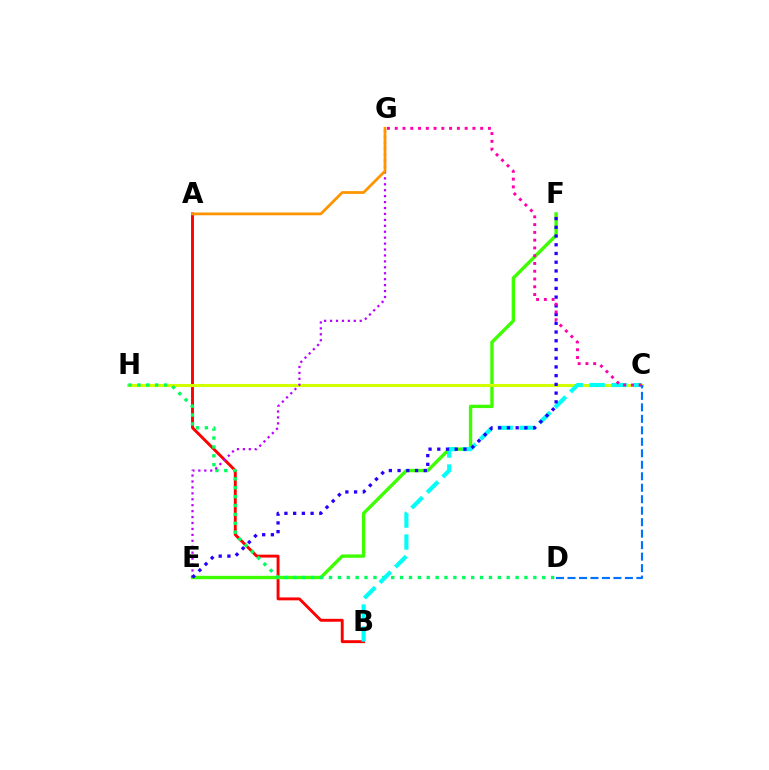{('A', 'B'): [{'color': '#ff0000', 'line_style': 'solid', 'thickness': 2.09}], ('E', 'F'): [{'color': '#3dff00', 'line_style': 'solid', 'thickness': 2.42}, {'color': '#2500ff', 'line_style': 'dotted', 'thickness': 2.37}], ('C', 'H'): [{'color': '#d1ff00', 'line_style': 'solid', 'thickness': 2.21}], ('D', 'H'): [{'color': '#00ff5c', 'line_style': 'dotted', 'thickness': 2.41}], ('B', 'C'): [{'color': '#00fff6', 'line_style': 'dashed', 'thickness': 2.98}], ('E', 'G'): [{'color': '#b900ff', 'line_style': 'dotted', 'thickness': 1.61}], ('C', 'G'): [{'color': '#ff00ac', 'line_style': 'dotted', 'thickness': 2.11}], ('A', 'G'): [{'color': '#ff9400', 'line_style': 'solid', 'thickness': 1.99}], ('C', 'D'): [{'color': '#0074ff', 'line_style': 'dashed', 'thickness': 1.56}]}